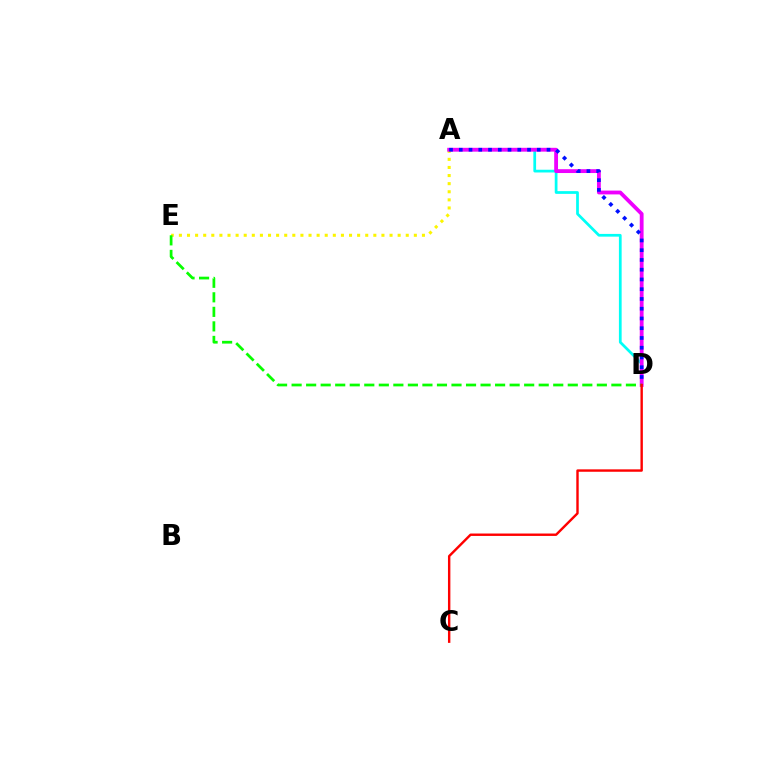{('A', 'E'): [{'color': '#fcf500', 'line_style': 'dotted', 'thickness': 2.2}], ('A', 'D'): [{'color': '#00fff6', 'line_style': 'solid', 'thickness': 1.97}, {'color': '#ee00ff', 'line_style': 'solid', 'thickness': 2.75}, {'color': '#0010ff', 'line_style': 'dotted', 'thickness': 2.65}], ('D', 'E'): [{'color': '#08ff00', 'line_style': 'dashed', 'thickness': 1.97}], ('C', 'D'): [{'color': '#ff0000', 'line_style': 'solid', 'thickness': 1.73}]}